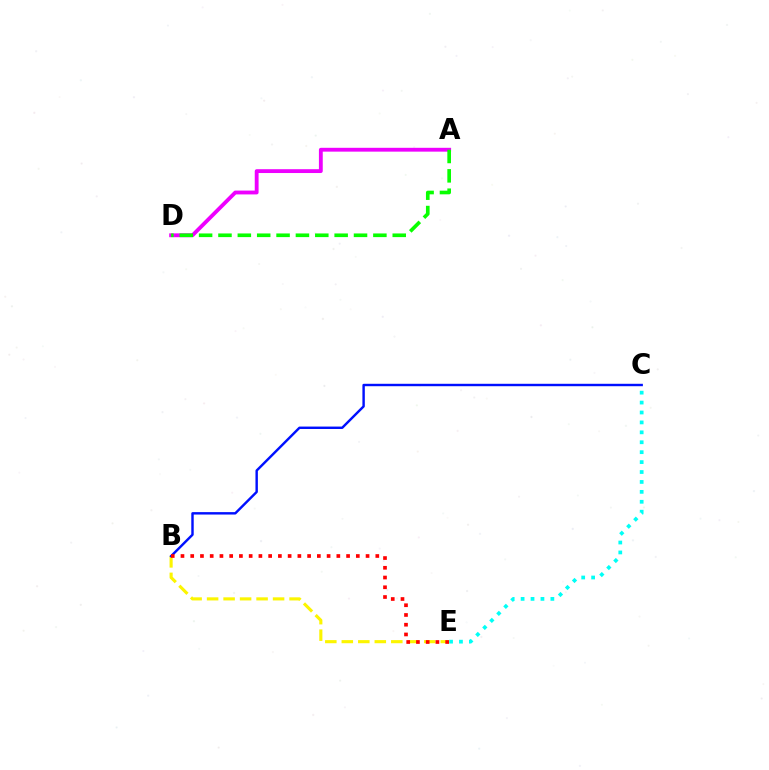{('C', 'E'): [{'color': '#00fff6', 'line_style': 'dotted', 'thickness': 2.7}], ('B', 'E'): [{'color': '#fcf500', 'line_style': 'dashed', 'thickness': 2.24}, {'color': '#ff0000', 'line_style': 'dotted', 'thickness': 2.65}], ('B', 'C'): [{'color': '#0010ff', 'line_style': 'solid', 'thickness': 1.74}], ('A', 'D'): [{'color': '#ee00ff', 'line_style': 'solid', 'thickness': 2.76}, {'color': '#08ff00', 'line_style': 'dashed', 'thickness': 2.63}]}